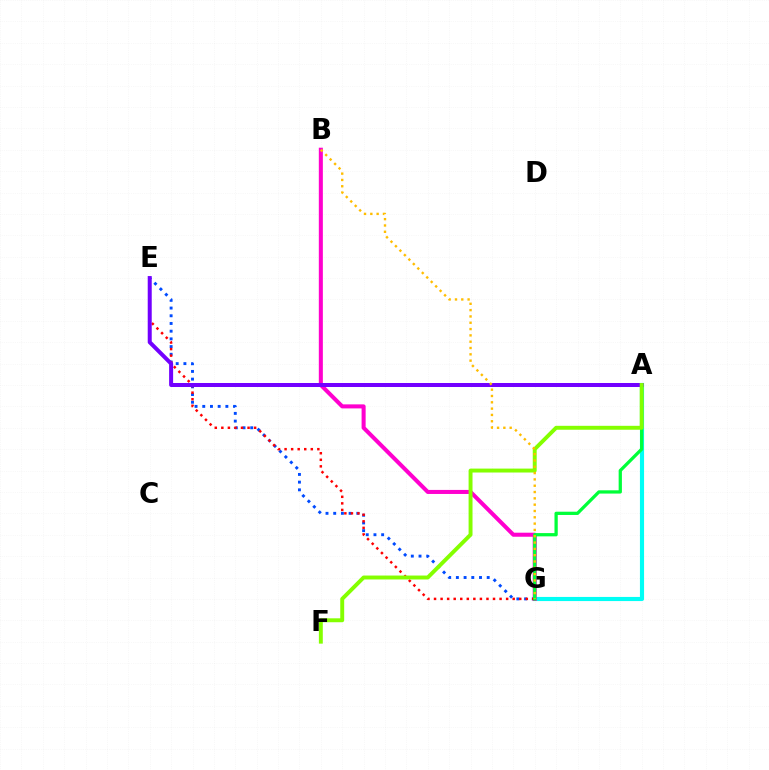{('E', 'G'): [{'color': '#004bff', 'line_style': 'dotted', 'thickness': 2.09}, {'color': '#ff0000', 'line_style': 'dotted', 'thickness': 1.78}], ('A', 'G'): [{'color': '#00fff6', 'line_style': 'solid', 'thickness': 2.97}, {'color': '#00ff39', 'line_style': 'solid', 'thickness': 2.35}], ('B', 'G'): [{'color': '#ff00cf', 'line_style': 'solid', 'thickness': 2.91}, {'color': '#ffbd00', 'line_style': 'dotted', 'thickness': 1.72}], ('A', 'E'): [{'color': '#7200ff', 'line_style': 'solid', 'thickness': 2.88}], ('A', 'F'): [{'color': '#84ff00', 'line_style': 'solid', 'thickness': 2.82}]}